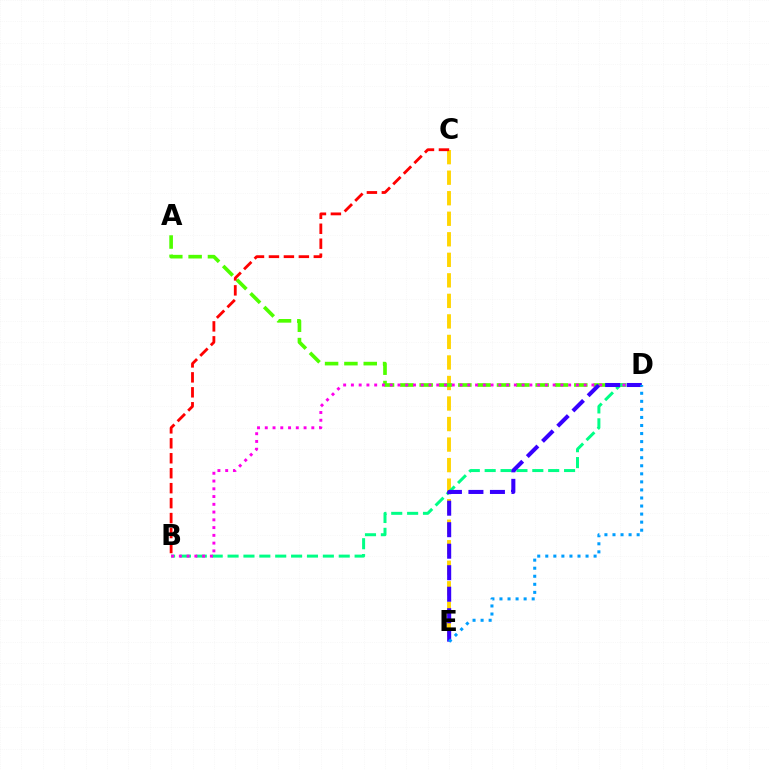{('C', 'E'): [{'color': '#ffd500', 'line_style': 'dashed', 'thickness': 2.79}], ('A', 'D'): [{'color': '#4fff00', 'line_style': 'dashed', 'thickness': 2.63}], ('B', 'D'): [{'color': '#00ff86', 'line_style': 'dashed', 'thickness': 2.16}, {'color': '#ff00ed', 'line_style': 'dotted', 'thickness': 2.11}], ('D', 'E'): [{'color': '#3700ff', 'line_style': 'dashed', 'thickness': 2.92}, {'color': '#009eff', 'line_style': 'dotted', 'thickness': 2.19}], ('B', 'C'): [{'color': '#ff0000', 'line_style': 'dashed', 'thickness': 2.03}]}